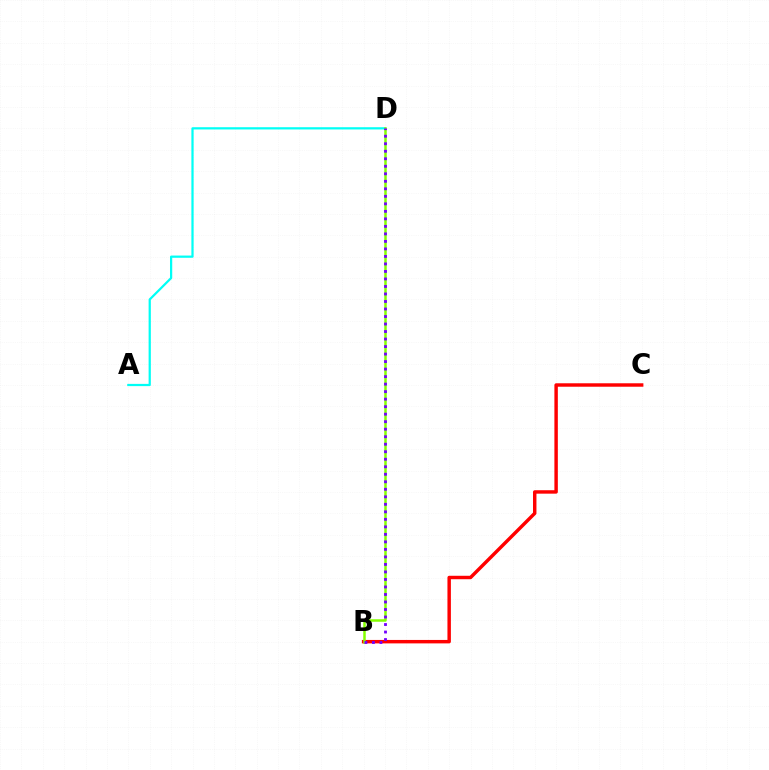{('B', 'C'): [{'color': '#ff0000', 'line_style': 'solid', 'thickness': 2.48}], ('A', 'D'): [{'color': '#00fff6', 'line_style': 'solid', 'thickness': 1.61}], ('B', 'D'): [{'color': '#84ff00', 'line_style': 'solid', 'thickness': 1.8}, {'color': '#7200ff', 'line_style': 'dotted', 'thickness': 2.04}]}